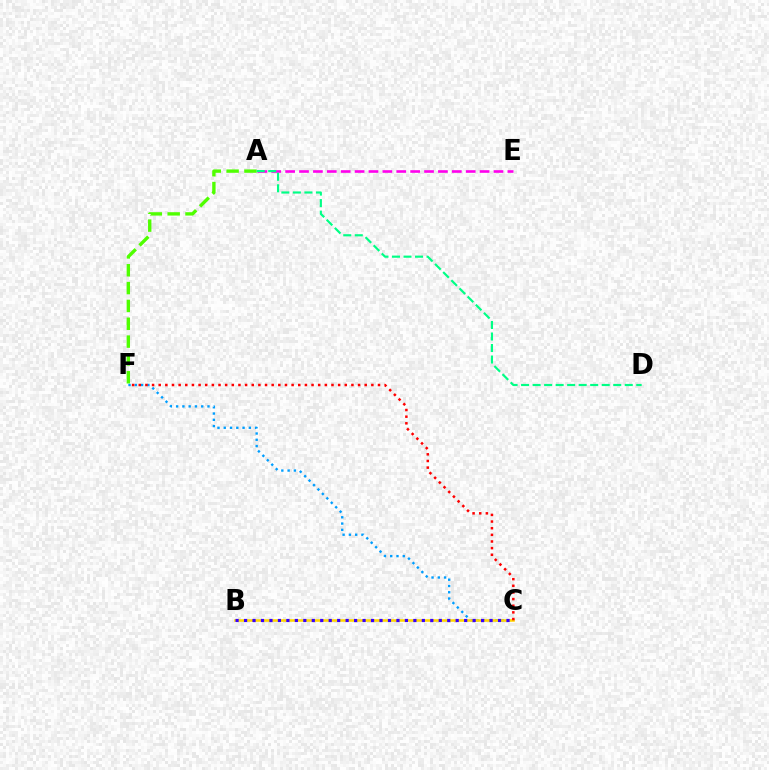{('A', 'F'): [{'color': '#4fff00', 'line_style': 'dashed', 'thickness': 2.42}], ('C', 'F'): [{'color': '#009eff', 'line_style': 'dotted', 'thickness': 1.7}, {'color': '#ff0000', 'line_style': 'dotted', 'thickness': 1.81}], ('B', 'C'): [{'color': '#ffd500', 'line_style': 'solid', 'thickness': 1.85}, {'color': '#3700ff', 'line_style': 'dotted', 'thickness': 2.3}], ('A', 'E'): [{'color': '#ff00ed', 'line_style': 'dashed', 'thickness': 1.89}], ('A', 'D'): [{'color': '#00ff86', 'line_style': 'dashed', 'thickness': 1.56}]}